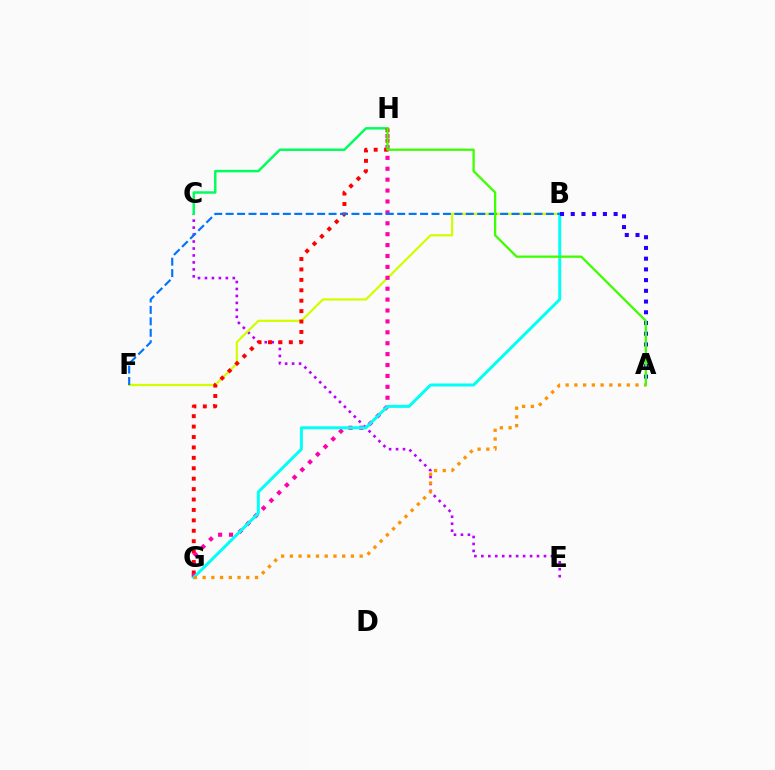{('C', 'E'): [{'color': '#b900ff', 'line_style': 'dotted', 'thickness': 1.89}], ('C', 'H'): [{'color': '#00ff5c', 'line_style': 'solid', 'thickness': 1.78}], ('B', 'F'): [{'color': '#d1ff00', 'line_style': 'solid', 'thickness': 1.6}, {'color': '#0074ff', 'line_style': 'dashed', 'thickness': 1.55}], ('G', 'H'): [{'color': '#ff0000', 'line_style': 'dotted', 'thickness': 2.83}, {'color': '#ff00ac', 'line_style': 'dotted', 'thickness': 2.96}], ('B', 'G'): [{'color': '#00fff6', 'line_style': 'solid', 'thickness': 2.14}], ('A', 'B'): [{'color': '#2500ff', 'line_style': 'dotted', 'thickness': 2.91}], ('A', 'G'): [{'color': '#ff9400', 'line_style': 'dotted', 'thickness': 2.37}], ('A', 'H'): [{'color': '#3dff00', 'line_style': 'solid', 'thickness': 1.65}]}